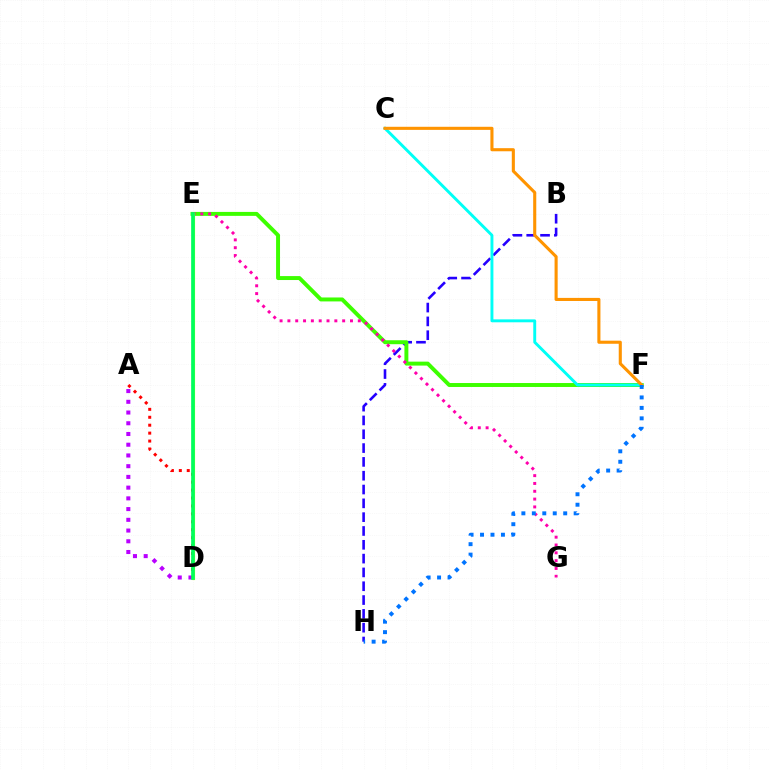{('B', 'H'): [{'color': '#2500ff', 'line_style': 'dashed', 'thickness': 1.88}], ('E', 'F'): [{'color': '#3dff00', 'line_style': 'solid', 'thickness': 2.84}], ('E', 'G'): [{'color': '#ff00ac', 'line_style': 'dotted', 'thickness': 2.13}], ('C', 'F'): [{'color': '#00fff6', 'line_style': 'solid', 'thickness': 2.1}, {'color': '#ff9400', 'line_style': 'solid', 'thickness': 2.23}], ('A', 'D'): [{'color': '#b900ff', 'line_style': 'dotted', 'thickness': 2.92}, {'color': '#ff0000', 'line_style': 'dotted', 'thickness': 2.15}], ('D', 'E'): [{'color': '#d1ff00', 'line_style': 'solid', 'thickness': 2.26}, {'color': '#00ff5c', 'line_style': 'solid', 'thickness': 2.65}], ('F', 'H'): [{'color': '#0074ff', 'line_style': 'dotted', 'thickness': 2.84}]}